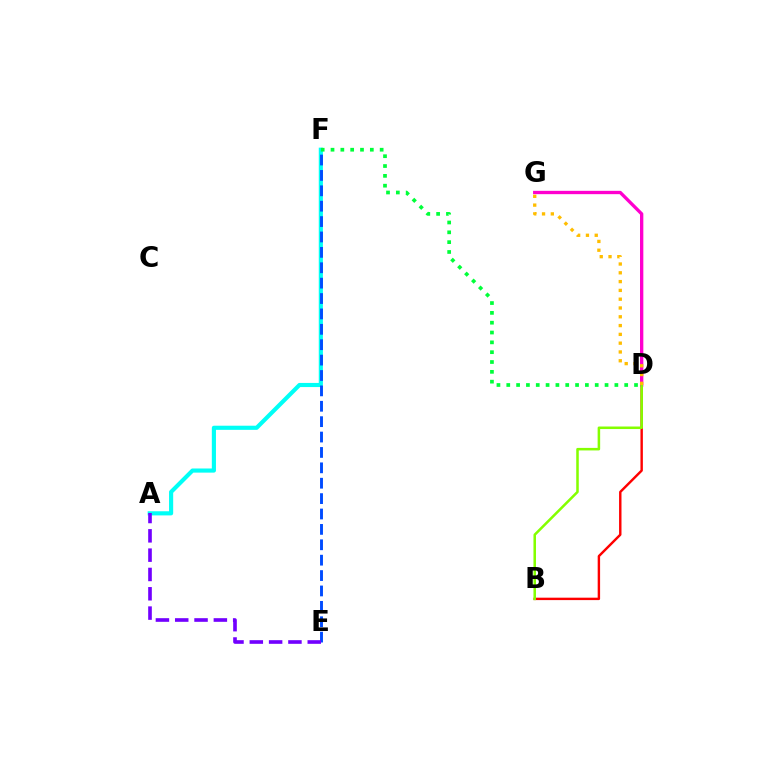{('B', 'D'): [{'color': '#ff0000', 'line_style': 'solid', 'thickness': 1.74}, {'color': '#84ff00', 'line_style': 'solid', 'thickness': 1.82}], ('D', 'G'): [{'color': '#ff00cf', 'line_style': 'solid', 'thickness': 2.4}, {'color': '#ffbd00', 'line_style': 'dotted', 'thickness': 2.39}], ('A', 'F'): [{'color': '#00fff6', 'line_style': 'solid', 'thickness': 2.98}], ('E', 'F'): [{'color': '#004bff', 'line_style': 'dashed', 'thickness': 2.09}], ('A', 'E'): [{'color': '#7200ff', 'line_style': 'dashed', 'thickness': 2.62}], ('D', 'F'): [{'color': '#00ff39', 'line_style': 'dotted', 'thickness': 2.67}]}